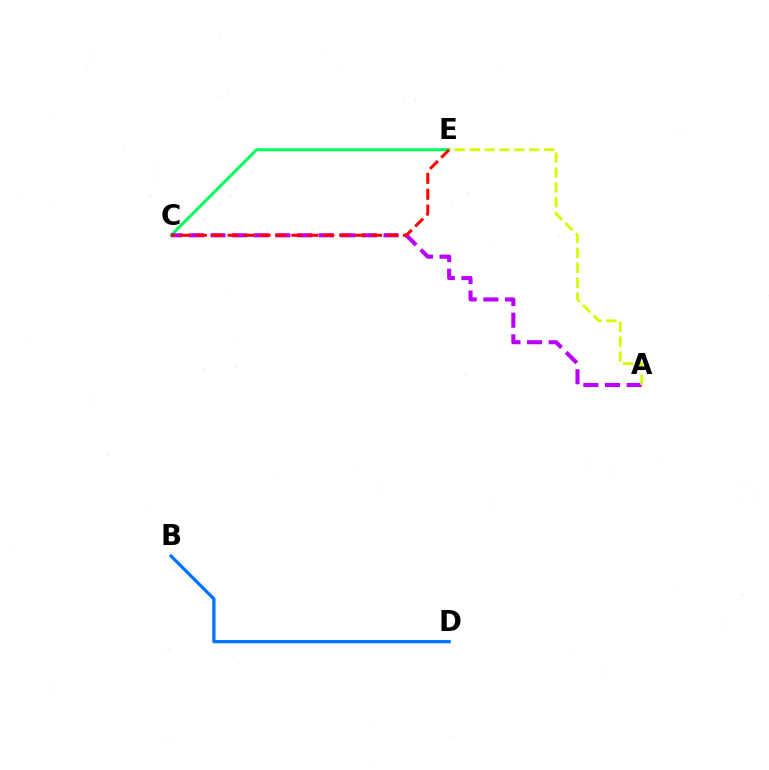{('B', 'D'): [{'color': '#0074ff', 'line_style': 'solid', 'thickness': 2.34}], ('C', 'E'): [{'color': '#00ff5c', 'line_style': 'solid', 'thickness': 2.13}, {'color': '#ff0000', 'line_style': 'dashed', 'thickness': 2.17}], ('A', 'C'): [{'color': '#b900ff', 'line_style': 'dashed', 'thickness': 2.94}], ('A', 'E'): [{'color': '#d1ff00', 'line_style': 'dashed', 'thickness': 2.02}]}